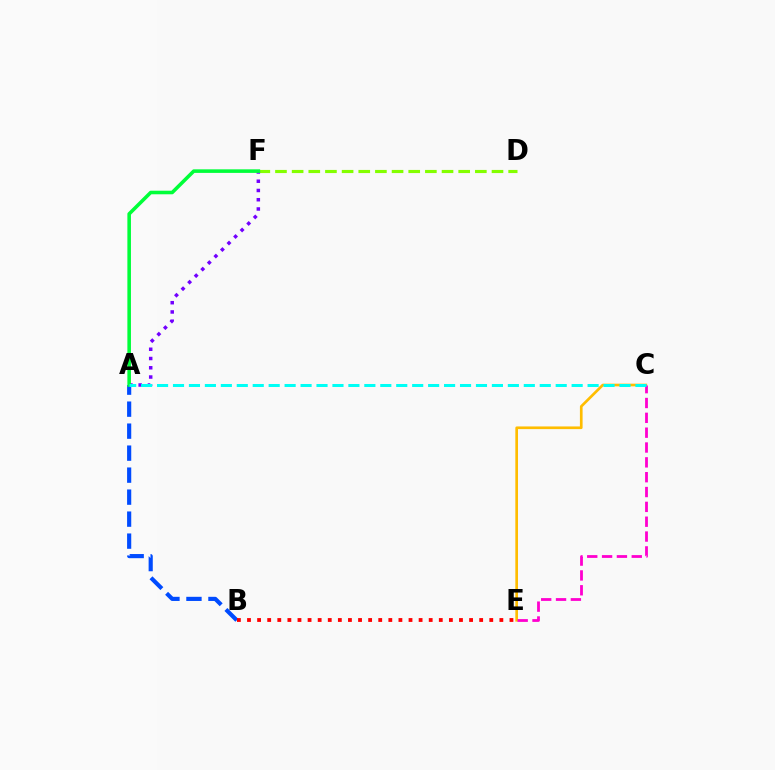{('C', 'E'): [{'color': '#ffbd00', 'line_style': 'solid', 'thickness': 1.93}, {'color': '#ff00cf', 'line_style': 'dashed', 'thickness': 2.02}], ('D', 'F'): [{'color': '#84ff00', 'line_style': 'dashed', 'thickness': 2.26}], ('A', 'B'): [{'color': '#004bff', 'line_style': 'dashed', 'thickness': 2.99}], ('B', 'E'): [{'color': '#ff0000', 'line_style': 'dotted', 'thickness': 2.74}], ('A', 'F'): [{'color': '#7200ff', 'line_style': 'dotted', 'thickness': 2.51}, {'color': '#00ff39', 'line_style': 'solid', 'thickness': 2.57}], ('A', 'C'): [{'color': '#00fff6', 'line_style': 'dashed', 'thickness': 2.17}]}